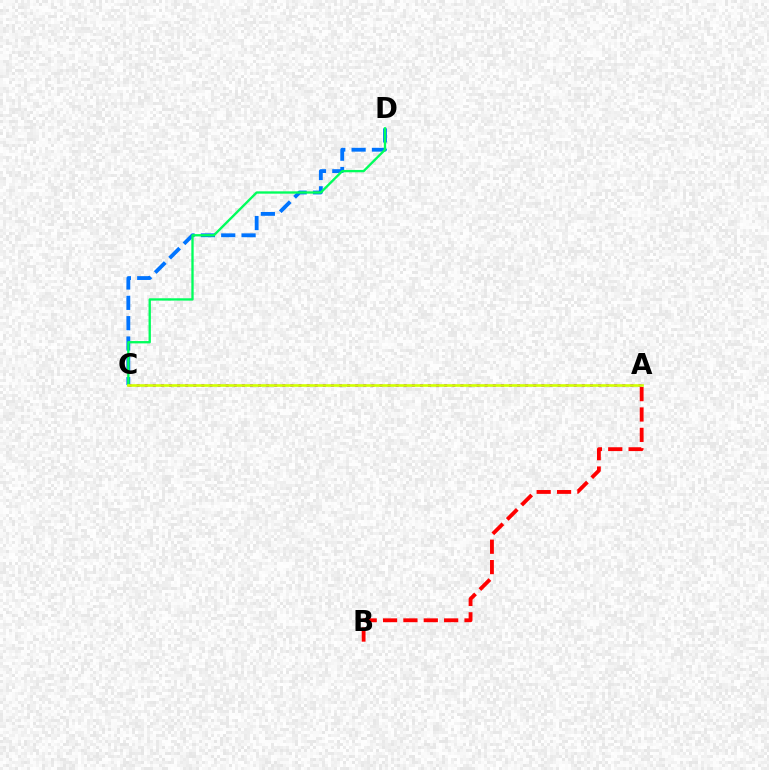{('C', 'D'): [{'color': '#0074ff', 'line_style': 'dashed', 'thickness': 2.76}, {'color': '#00ff5c', 'line_style': 'solid', 'thickness': 1.68}], ('A', 'C'): [{'color': '#b900ff', 'line_style': 'dotted', 'thickness': 2.2}, {'color': '#d1ff00', 'line_style': 'solid', 'thickness': 1.9}], ('A', 'B'): [{'color': '#ff0000', 'line_style': 'dashed', 'thickness': 2.77}]}